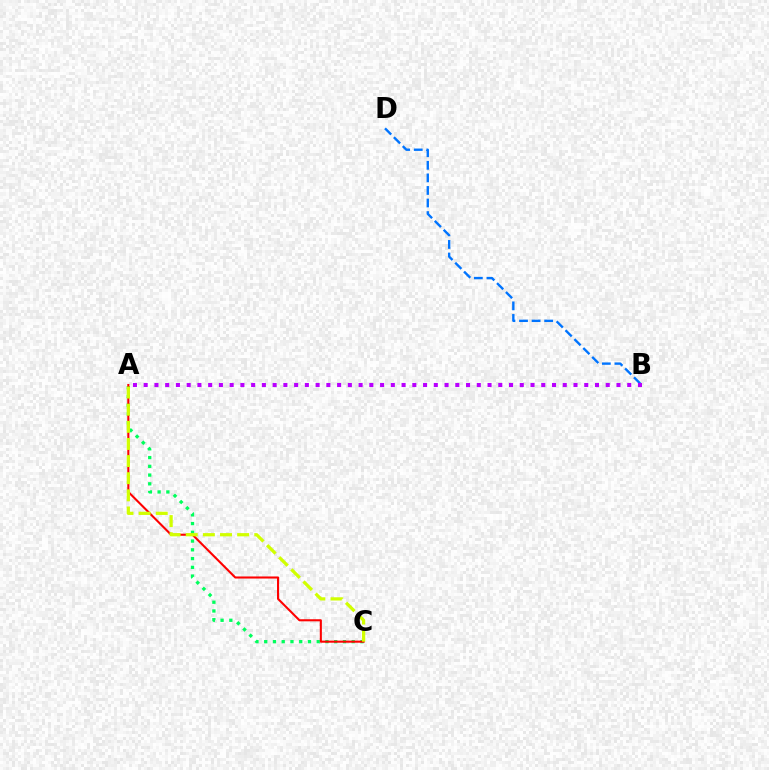{('B', 'D'): [{'color': '#0074ff', 'line_style': 'dashed', 'thickness': 1.71}], ('A', 'C'): [{'color': '#00ff5c', 'line_style': 'dotted', 'thickness': 2.38}, {'color': '#ff0000', 'line_style': 'solid', 'thickness': 1.5}, {'color': '#d1ff00', 'line_style': 'dashed', 'thickness': 2.33}], ('A', 'B'): [{'color': '#b900ff', 'line_style': 'dotted', 'thickness': 2.92}]}